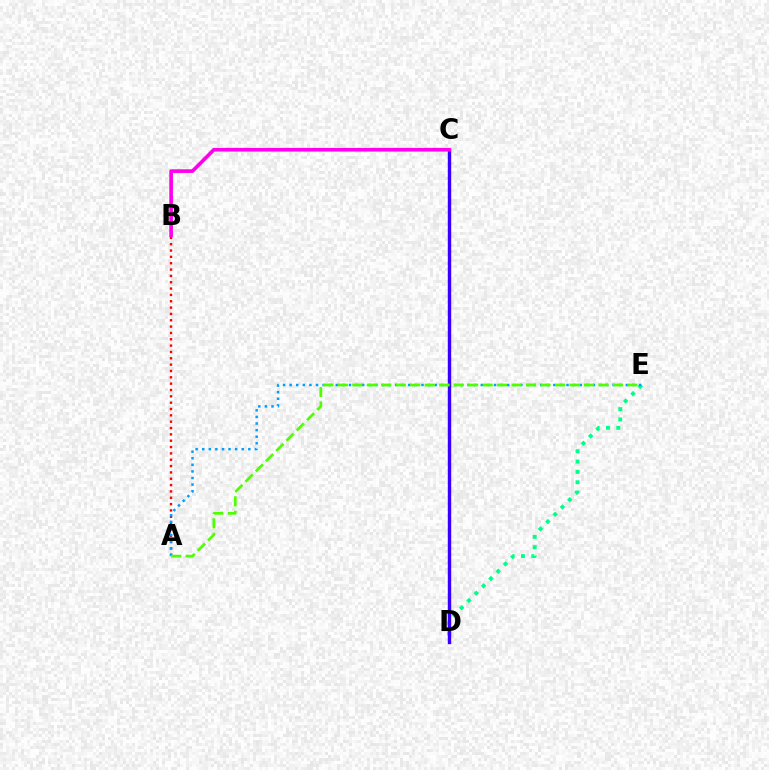{('A', 'B'): [{'color': '#ff0000', 'line_style': 'dotted', 'thickness': 1.72}], ('D', 'E'): [{'color': '#00ff86', 'line_style': 'dotted', 'thickness': 2.81}], ('C', 'D'): [{'color': '#ffd500', 'line_style': 'dotted', 'thickness': 1.77}, {'color': '#3700ff', 'line_style': 'solid', 'thickness': 2.44}], ('A', 'E'): [{'color': '#009eff', 'line_style': 'dotted', 'thickness': 1.79}, {'color': '#4fff00', 'line_style': 'dashed', 'thickness': 1.97}], ('B', 'C'): [{'color': '#ff00ed', 'line_style': 'solid', 'thickness': 2.63}]}